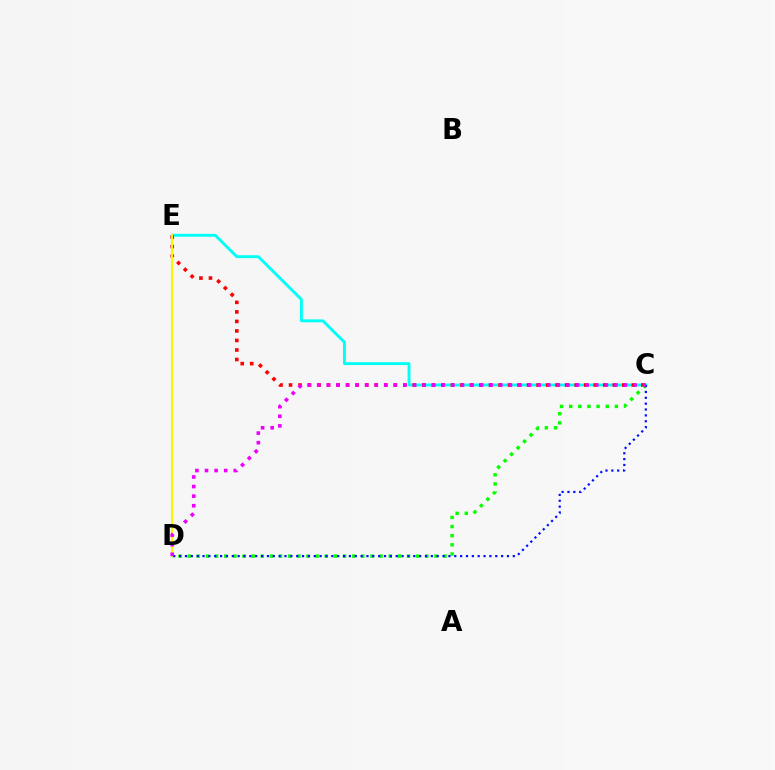{('C', 'E'): [{'color': '#00fff6', 'line_style': 'solid', 'thickness': 2.07}, {'color': '#ff0000', 'line_style': 'dotted', 'thickness': 2.59}], ('C', 'D'): [{'color': '#08ff00', 'line_style': 'dotted', 'thickness': 2.48}, {'color': '#0010ff', 'line_style': 'dotted', 'thickness': 1.59}, {'color': '#ee00ff', 'line_style': 'dotted', 'thickness': 2.61}], ('D', 'E'): [{'color': '#fcf500', 'line_style': 'solid', 'thickness': 1.5}]}